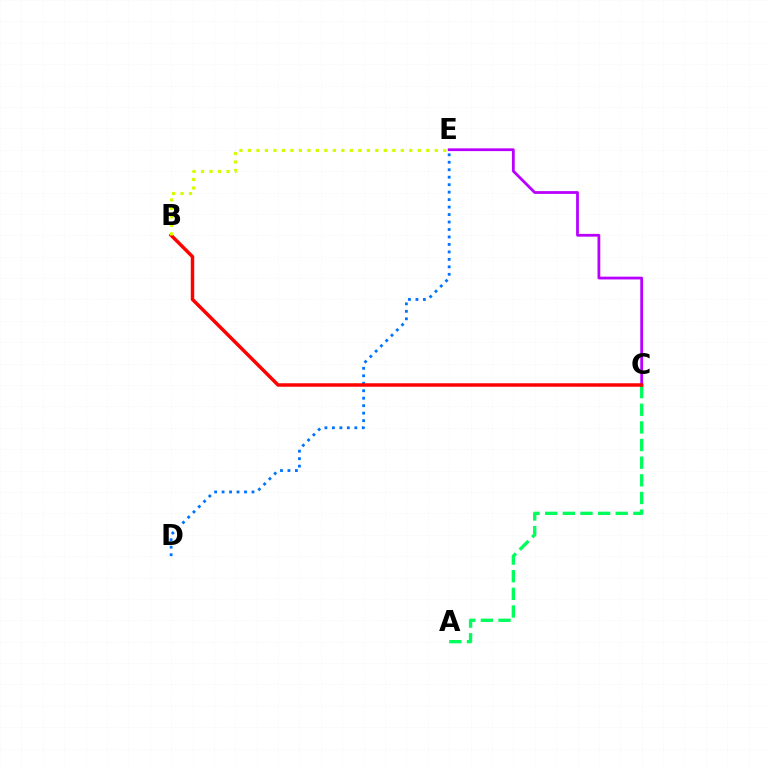{('D', 'E'): [{'color': '#0074ff', 'line_style': 'dotted', 'thickness': 2.03}], ('A', 'C'): [{'color': '#00ff5c', 'line_style': 'dashed', 'thickness': 2.4}], ('C', 'E'): [{'color': '#b900ff', 'line_style': 'solid', 'thickness': 2.0}], ('B', 'C'): [{'color': '#ff0000', 'line_style': 'solid', 'thickness': 2.5}], ('B', 'E'): [{'color': '#d1ff00', 'line_style': 'dotted', 'thickness': 2.31}]}